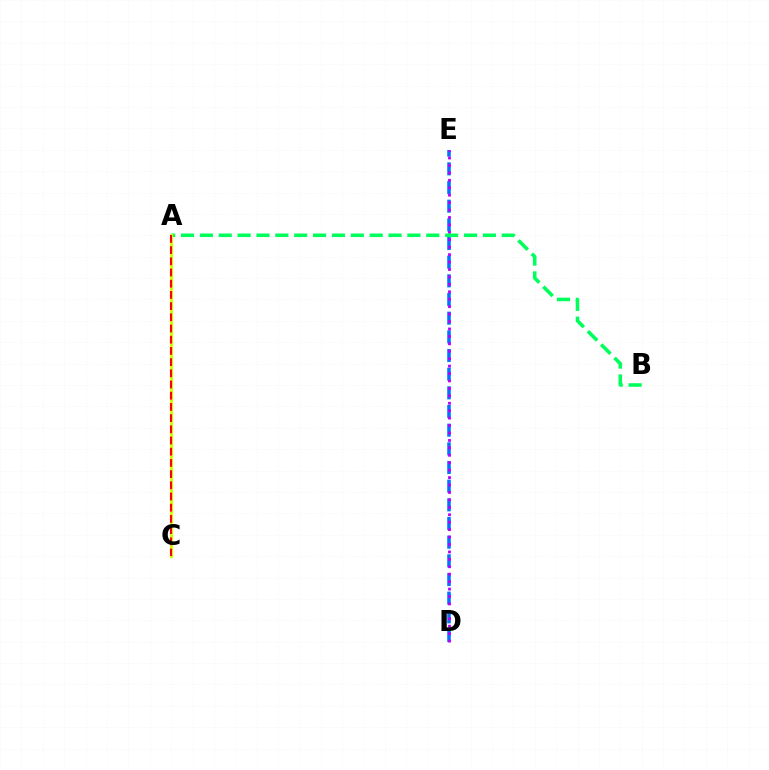{('D', 'E'): [{'color': '#0074ff', 'line_style': 'dashed', 'thickness': 2.54}, {'color': '#b900ff', 'line_style': 'dotted', 'thickness': 2.02}], ('A', 'B'): [{'color': '#00ff5c', 'line_style': 'dashed', 'thickness': 2.56}], ('A', 'C'): [{'color': '#d1ff00', 'line_style': 'solid', 'thickness': 2.24}, {'color': '#ff0000', 'line_style': 'dashed', 'thickness': 1.52}]}